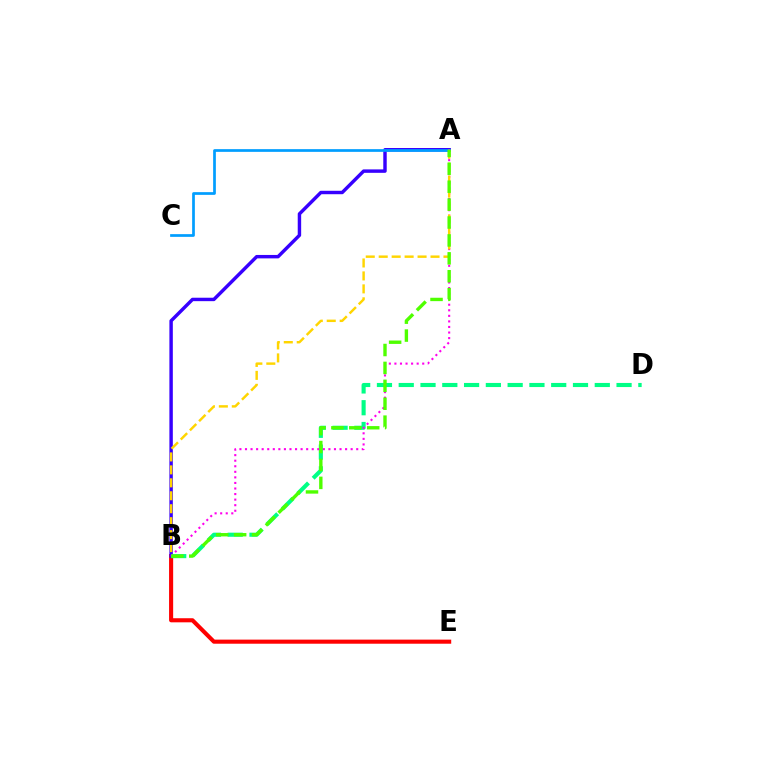{('B', 'E'): [{'color': '#ff0000', 'line_style': 'solid', 'thickness': 2.95}], ('A', 'B'): [{'color': '#3700ff', 'line_style': 'solid', 'thickness': 2.47}, {'color': '#ff00ed', 'line_style': 'dotted', 'thickness': 1.51}, {'color': '#ffd500', 'line_style': 'dashed', 'thickness': 1.76}, {'color': '#4fff00', 'line_style': 'dashed', 'thickness': 2.43}], ('A', 'C'): [{'color': '#009eff', 'line_style': 'solid', 'thickness': 1.95}], ('B', 'D'): [{'color': '#00ff86', 'line_style': 'dashed', 'thickness': 2.96}]}